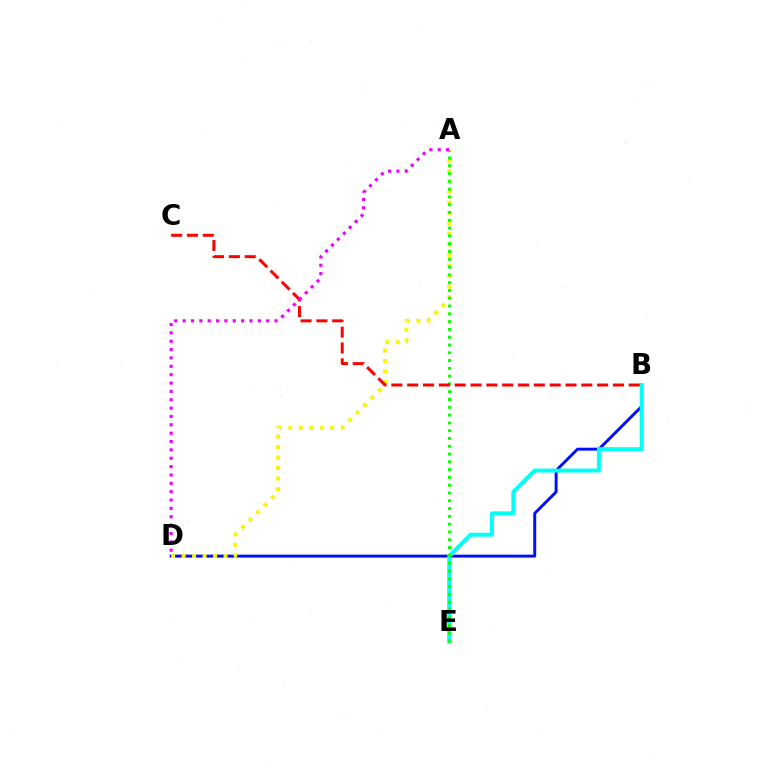{('B', 'D'): [{'color': '#0010ff', 'line_style': 'solid', 'thickness': 2.12}], ('B', 'E'): [{'color': '#00fff6', 'line_style': 'solid', 'thickness': 2.86}], ('A', 'D'): [{'color': '#fcf500', 'line_style': 'dotted', 'thickness': 2.85}, {'color': '#ee00ff', 'line_style': 'dotted', 'thickness': 2.27}], ('A', 'E'): [{'color': '#08ff00', 'line_style': 'dotted', 'thickness': 2.12}], ('B', 'C'): [{'color': '#ff0000', 'line_style': 'dashed', 'thickness': 2.15}]}